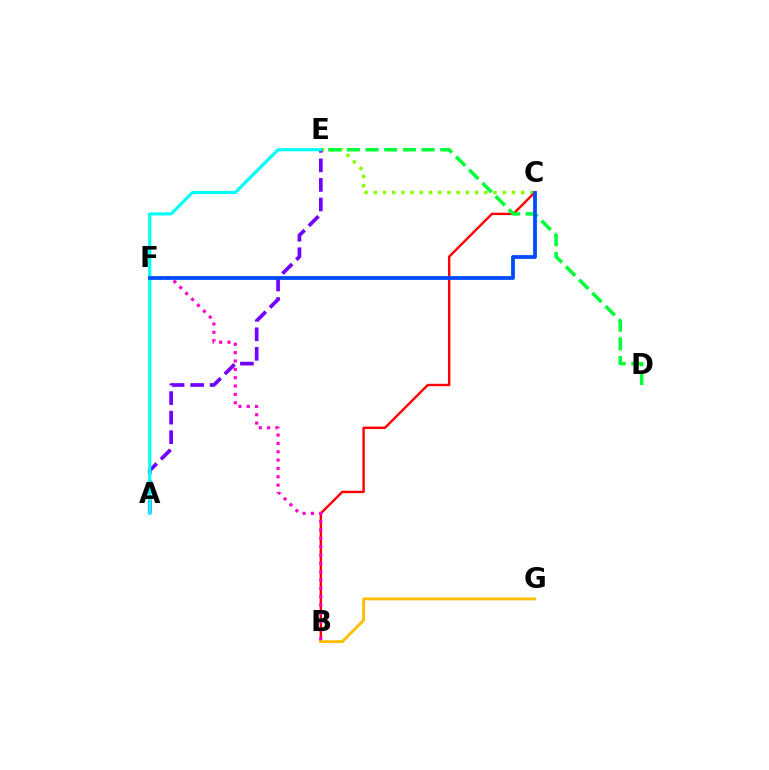{('C', 'E'): [{'color': '#84ff00', 'line_style': 'dotted', 'thickness': 2.5}], ('B', 'C'): [{'color': '#ff0000', 'line_style': 'solid', 'thickness': 1.73}], ('B', 'F'): [{'color': '#ff00cf', 'line_style': 'dotted', 'thickness': 2.27}], ('D', 'E'): [{'color': '#00ff39', 'line_style': 'dashed', 'thickness': 2.54}], ('A', 'E'): [{'color': '#7200ff', 'line_style': 'dashed', 'thickness': 2.66}, {'color': '#00fff6', 'line_style': 'solid', 'thickness': 2.27}], ('C', 'F'): [{'color': '#004bff', 'line_style': 'solid', 'thickness': 2.72}], ('B', 'G'): [{'color': '#ffbd00', 'line_style': 'solid', 'thickness': 2.03}]}